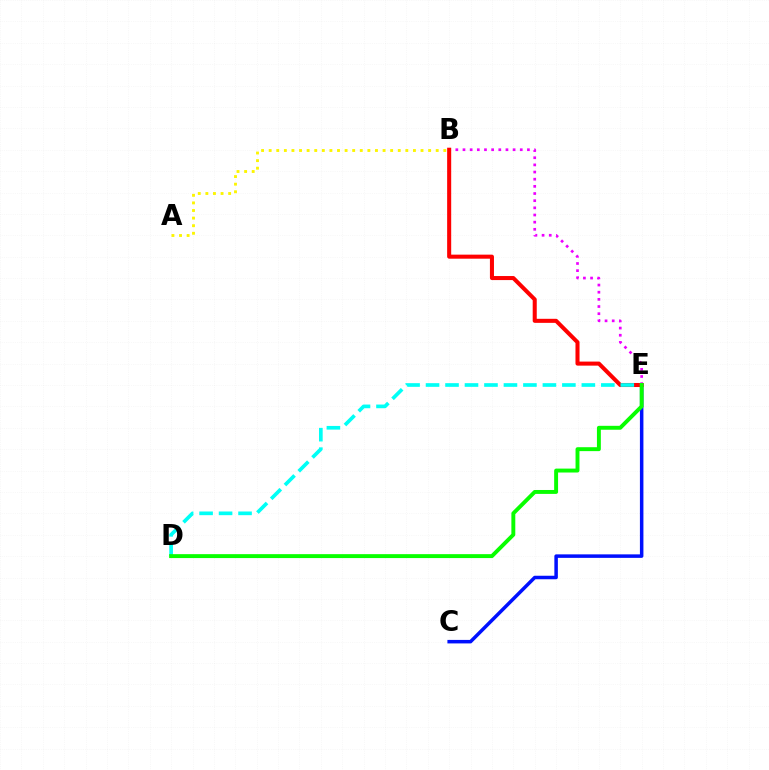{('C', 'E'): [{'color': '#0010ff', 'line_style': 'solid', 'thickness': 2.52}], ('B', 'E'): [{'color': '#ee00ff', 'line_style': 'dotted', 'thickness': 1.94}, {'color': '#ff0000', 'line_style': 'solid', 'thickness': 2.91}], ('A', 'B'): [{'color': '#fcf500', 'line_style': 'dotted', 'thickness': 2.06}], ('D', 'E'): [{'color': '#00fff6', 'line_style': 'dashed', 'thickness': 2.65}, {'color': '#08ff00', 'line_style': 'solid', 'thickness': 2.82}]}